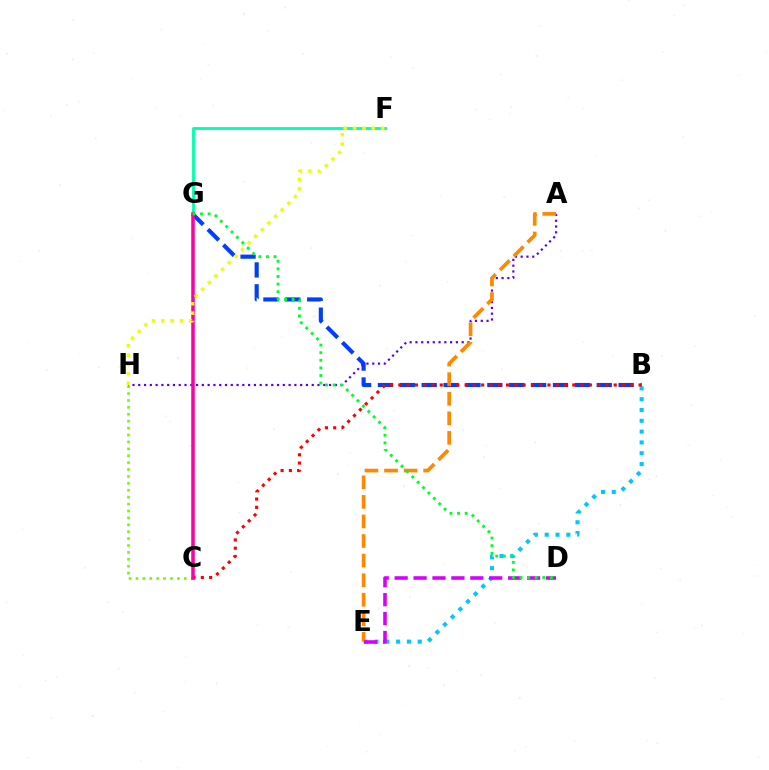{('B', 'G'): [{'color': '#003fff', 'line_style': 'dashed', 'thickness': 2.97}], ('C', 'H'): [{'color': '#66ff00', 'line_style': 'dotted', 'thickness': 1.88}], ('B', 'E'): [{'color': '#00c7ff', 'line_style': 'dotted', 'thickness': 2.94}], ('A', 'H'): [{'color': '#4f00ff', 'line_style': 'dotted', 'thickness': 1.57}], ('B', 'C'): [{'color': '#ff0000', 'line_style': 'dotted', 'thickness': 2.25}], ('A', 'E'): [{'color': '#ff8800', 'line_style': 'dashed', 'thickness': 2.66}], ('F', 'G'): [{'color': '#00ffaf', 'line_style': 'solid', 'thickness': 2.04}], ('C', 'G'): [{'color': '#ff00a0', 'line_style': 'solid', 'thickness': 2.55}], ('F', 'H'): [{'color': '#eeff00', 'line_style': 'dotted', 'thickness': 2.54}], ('D', 'E'): [{'color': '#d600ff', 'line_style': 'dashed', 'thickness': 2.57}], ('D', 'G'): [{'color': '#00ff27', 'line_style': 'dotted', 'thickness': 2.07}]}